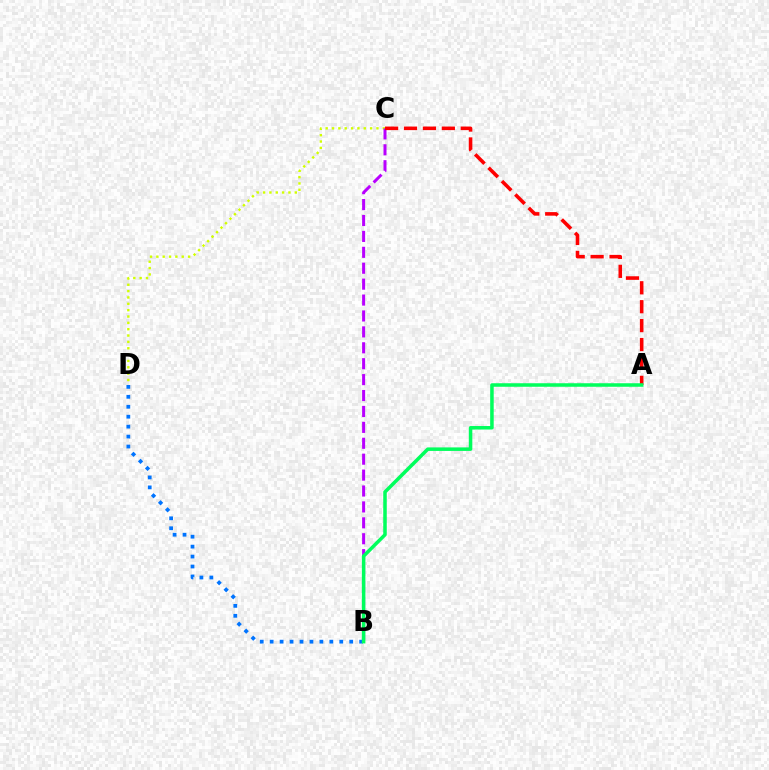{('C', 'D'): [{'color': '#d1ff00', 'line_style': 'dotted', 'thickness': 1.72}], ('B', 'C'): [{'color': '#b900ff', 'line_style': 'dashed', 'thickness': 2.16}], ('A', 'C'): [{'color': '#ff0000', 'line_style': 'dashed', 'thickness': 2.57}], ('B', 'D'): [{'color': '#0074ff', 'line_style': 'dotted', 'thickness': 2.7}], ('A', 'B'): [{'color': '#00ff5c', 'line_style': 'solid', 'thickness': 2.53}]}